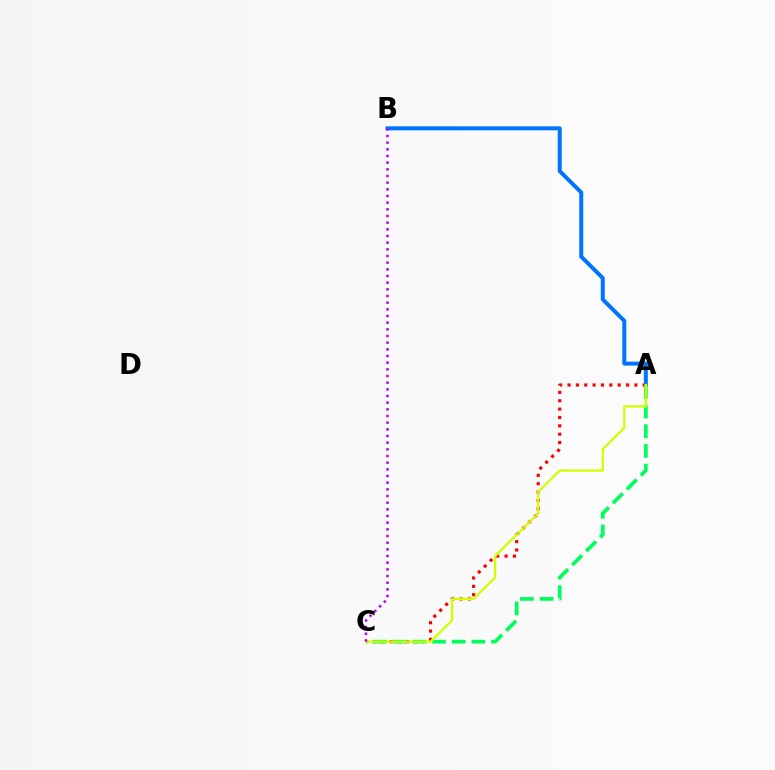{('A', 'B'): [{'color': '#0074ff', 'line_style': 'solid', 'thickness': 2.87}], ('A', 'C'): [{'color': '#ff0000', 'line_style': 'dotted', 'thickness': 2.27}, {'color': '#00ff5c', 'line_style': 'dashed', 'thickness': 2.67}, {'color': '#d1ff00', 'line_style': 'solid', 'thickness': 1.65}], ('B', 'C'): [{'color': '#b900ff', 'line_style': 'dotted', 'thickness': 1.81}]}